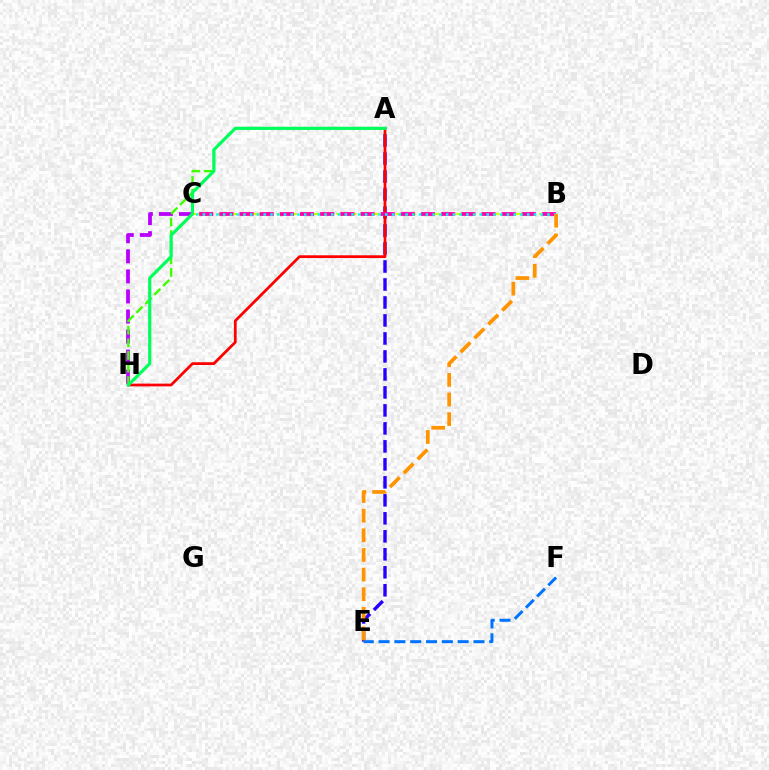{('A', 'E'): [{'color': '#2500ff', 'line_style': 'dashed', 'thickness': 2.44}], ('C', 'H'): [{'color': '#b900ff', 'line_style': 'dashed', 'thickness': 2.73}], ('A', 'H'): [{'color': '#3dff00', 'line_style': 'dashed', 'thickness': 1.71}, {'color': '#ff0000', 'line_style': 'solid', 'thickness': 1.99}, {'color': '#00ff5c', 'line_style': 'solid', 'thickness': 2.28}], ('B', 'C'): [{'color': '#d1ff00', 'line_style': 'dashed', 'thickness': 1.62}, {'color': '#ff00ac', 'line_style': 'dashed', 'thickness': 2.74}, {'color': '#00fff6', 'line_style': 'dotted', 'thickness': 1.84}], ('E', 'F'): [{'color': '#0074ff', 'line_style': 'dashed', 'thickness': 2.15}], ('B', 'E'): [{'color': '#ff9400', 'line_style': 'dashed', 'thickness': 2.67}]}